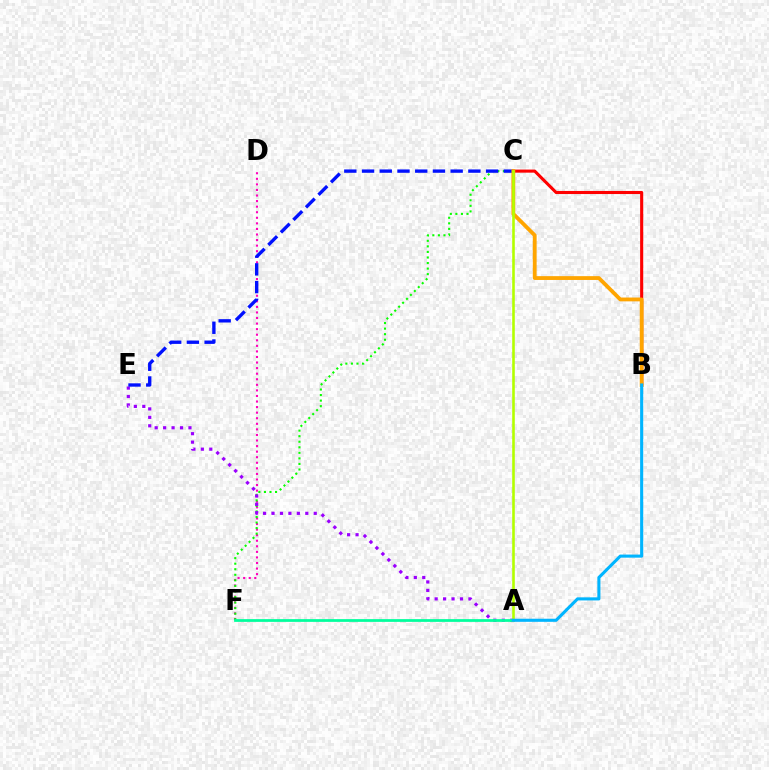{('B', 'C'): [{'color': '#ff0000', 'line_style': 'solid', 'thickness': 2.22}, {'color': '#ffa500', 'line_style': 'solid', 'thickness': 2.75}], ('D', 'F'): [{'color': '#ff00bd', 'line_style': 'dotted', 'thickness': 1.51}], ('C', 'F'): [{'color': '#08ff00', 'line_style': 'dotted', 'thickness': 1.51}], ('A', 'E'): [{'color': '#9b00ff', 'line_style': 'dotted', 'thickness': 2.29}], ('A', 'F'): [{'color': '#00ff9d', 'line_style': 'solid', 'thickness': 1.98}], ('C', 'E'): [{'color': '#0010ff', 'line_style': 'dashed', 'thickness': 2.41}], ('A', 'C'): [{'color': '#b3ff00', 'line_style': 'solid', 'thickness': 1.87}], ('A', 'B'): [{'color': '#00b5ff', 'line_style': 'solid', 'thickness': 2.22}]}